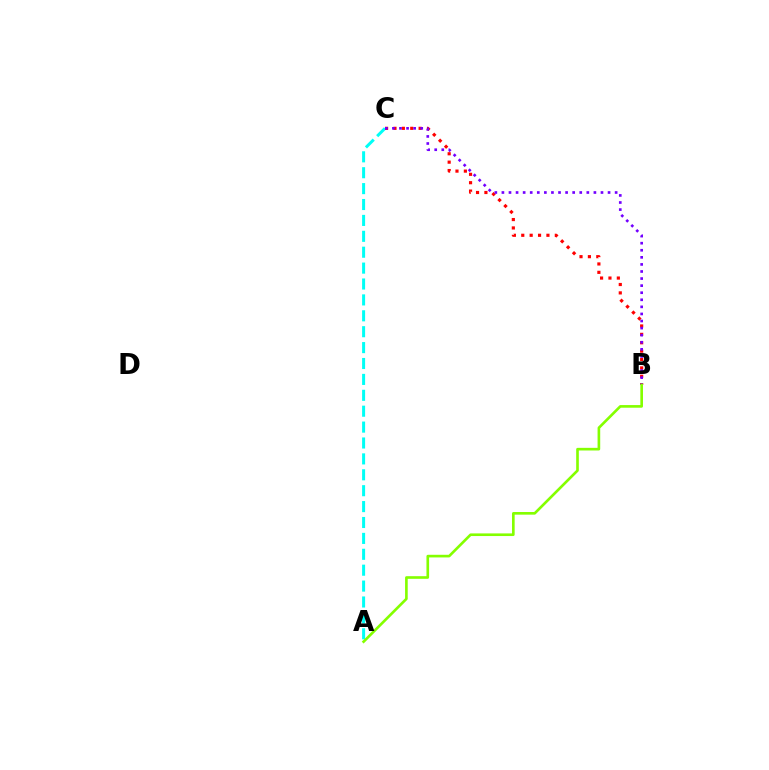{('A', 'C'): [{'color': '#00fff6', 'line_style': 'dashed', 'thickness': 2.16}], ('B', 'C'): [{'color': '#ff0000', 'line_style': 'dotted', 'thickness': 2.28}, {'color': '#7200ff', 'line_style': 'dotted', 'thickness': 1.92}], ('A', 'B'): [{'color': '#84ff00', 'line_style': 'solid', 'thickness': 1.9}]}